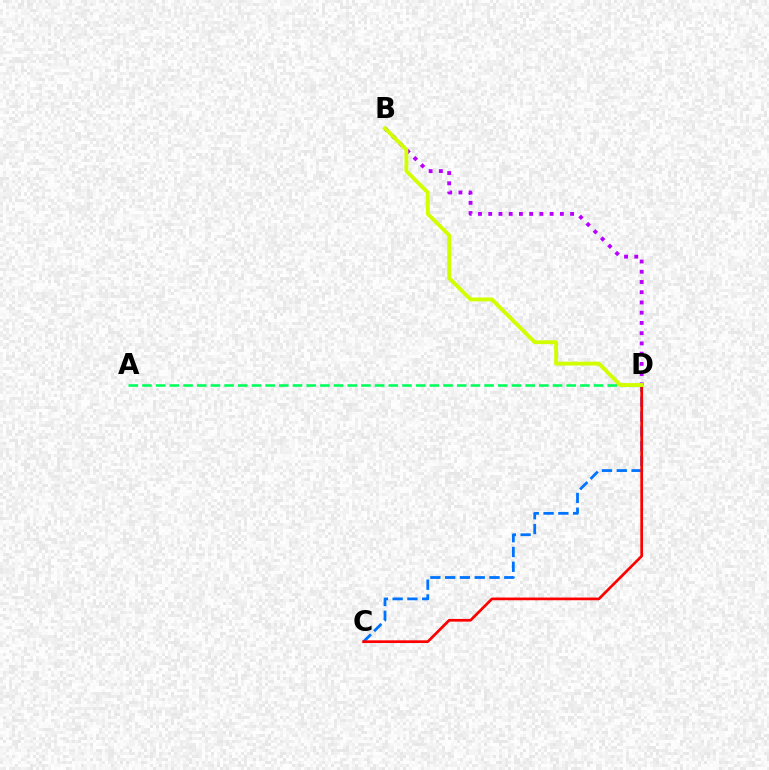{('C', 'D'): [{'color': '#0074ff', 'line_style': 'dashed', 'thickness': 2.01}, {'color': '#ff0000', 'line_style': 'solid', 'thickness': 1.95}], ('A', 'D'): [{'color': '#00ff5c', 'line_style': 'dashed', 'thickness': 1.86}], ('B', 'D'): [{'color': '#b900ff', 'line_style': 'dotted', 'thickness': 2.78}, {'color': '#d1ff00', 'line_style': 'solid', 'thickness': 2.78}]}